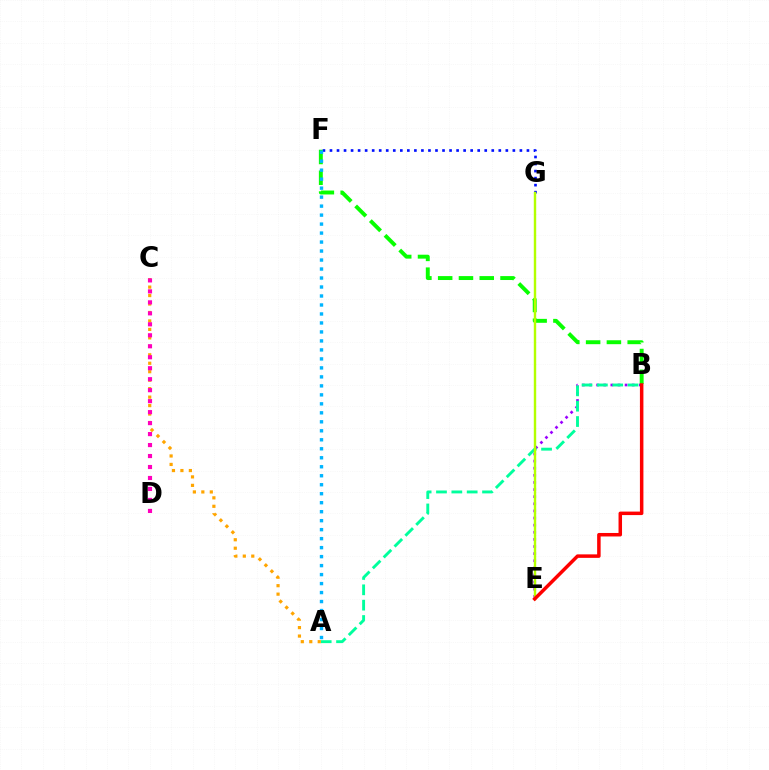{('B', 'E'): [{'color': '#9b00ff', 'line_style': 'dotted', 'thickness': 1.93}, {'color': '#ff0000', 'line_style': 'solid', 'thickness': 2.52}], ('A', 'B'): [{'color': '#00ff9d', 'line_style': 'dashed', 'thickness': 2.09}], ('A', 'C'): [{'color': '#ffa500', 'line_style': 'dotted', 'thickness': 2.3}], ('F', 'G'): [{'color': '#0010ff', 'line_style': 'dotted', 'thickness': 1.91}], ('B', 'F'): [{'color': '#08ff00', 'line_style': 'dashed', 'thickness': 2.82}], ('E', 'G'): [{'color': '#b3ff00', 'line_style': 'solid', 'thickness': 1.74}], ('C', 'D'): [{'color': '#ff00bd', 'line_style': 'dotted', 'thickness': 2.98}], ('A', 'F'): [{'color': '#00b5ff', 'line_style': 'dotted', 'thickness': 2.44}]}